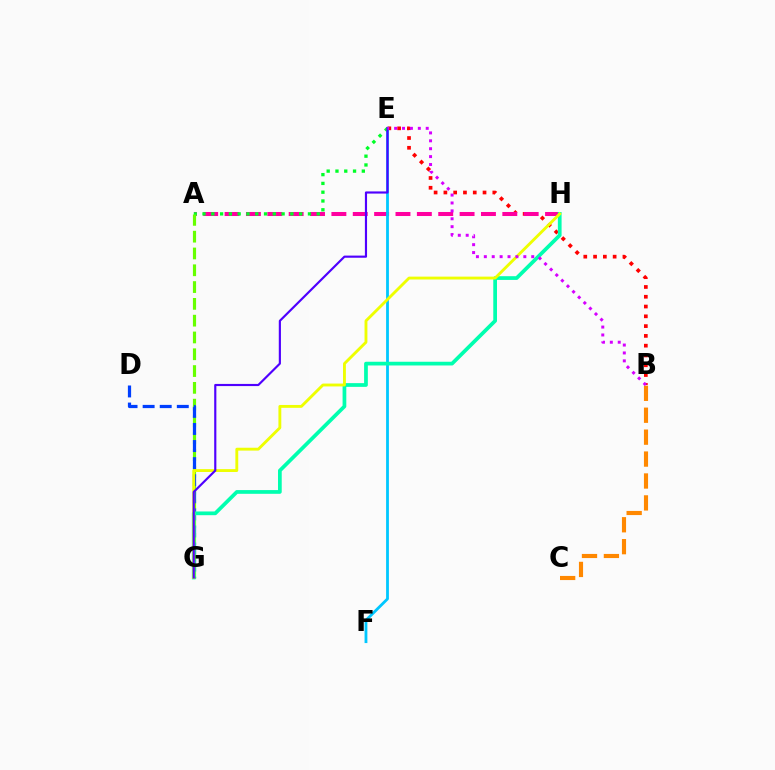{('B', 'E'): [{'color': '#ff0000', 'line_style': 'dotted', 'thickness': 2.66}, {'color': '#d600ff', 'line_style': 'dotted', 'thickness': 2.15}], ('A', 'H'): [{'color': '#ff00a0', 'line_style': 'dashed', 'thickness': 2.9}], ('E', 'F'): [{'color': '#00c7ff', 'line_style': 'solid', 'thickness': 2.02}], ('A', 'E'): [{'color': '#00ff27', 'line_style': 'dotted', 'thickness': 2.39}], ('A', 'G'): [{'color': '#66ff00', 'line_style': 'dashed', 'thickness': 2.28}], ('D', 'G'): [{'color': '#003fff', 'line_style': 'dashed', 'thickness': 2.32}], ('G', 'H'): [{'color': '#00ffaf', 'line_style': 'solid', 'thickness': 2.68}, {'color': '#eeff00', 'line_style': 'solid', 'thickness': 2.06}], ('E', 'G'): [{'color': '#4f00ff', 'line_style': 'solid', 'thickness': 1.55}], ('B', 'C'): [{'color': '#ff8800', 'line_style': 'dashed', 'thickness': 2.98}]}